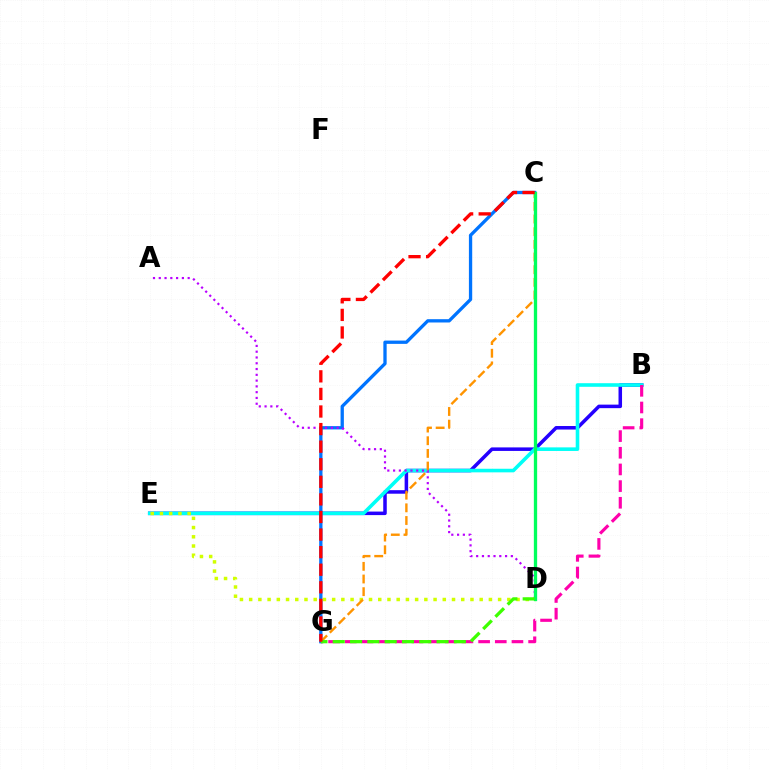{('B', 'E'): [{'color': '#2500ff', 'line_style': 'solid', 'thickness': 2.54}, {'color': '#00fff6', 'line_style': 'solid', 'thickness': 2.59}], ('C', 'G'): [{'color': '#0074ff', 'line_style': 'solid', 'thickness': 2.38}, {'color': '#ff9400', 'line_style': 'dashed', 'thickness': 1.72}, {'color': '#ff0000', 'line_style': 'dashed', 'thickness': 2.39}], ('D', 'E'): [{'color': '#d1ff00', 'line_style': 'dotted', 'thickness': 2.51}], ('B', 'G'): [{'color': '#ff00ac', 'line_style': 'dashed', 'thickness': 2.26}], ('A', 'D'): [{'color': '#b900ff', 'line_style': 'dotted', 'thickness': 1.57}], ('C', 'D'): [{'color': '#00ff5c', 'line_style': 'solid', 'thickness': 2.38}], ('D', 'G'): [{'color': '#3dff00', 'line_style': 'dashed', 'thickness': 2.35}]}